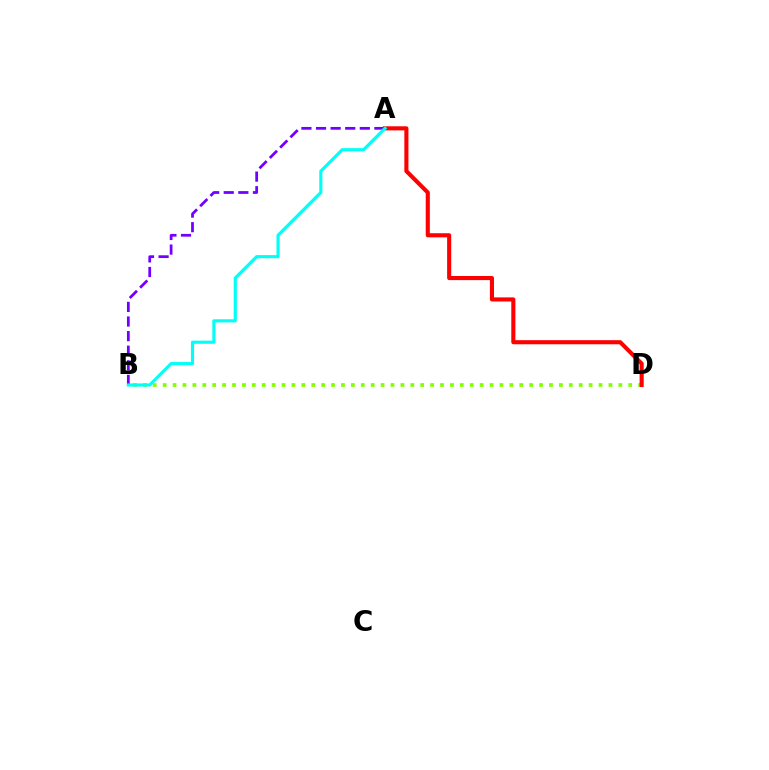{('A', 'B'): [{'color': '#7200ff', 'line_style': 'dashed', 'thickness': 1.98}, {'color': '#00fff6', 'line_style': 'solid', 'thickness': 2.26}], ('B', 'D'): [{'color': '#84ff00', 'line_style': 'dotted', 'thickness': 2.69}], ('A', 'D'): [{'color': '#ff0000', 'line_style': 'solid', 'thickness': 2.95}]}